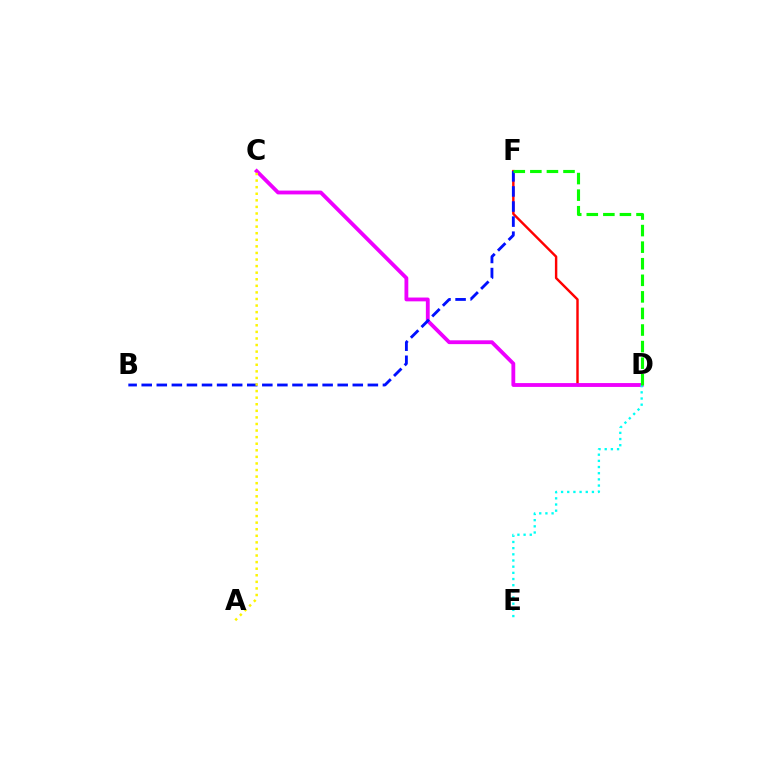{('D', 'F'): [{'color': '#ff0000', 'line_style': 'solid', 'thickness': 1.74}, {'color': '#08ff00', 'line_style': 'dashed', 'thickness': 2.25}], ('C', 'D'): [{'color': '#ee00ff', 'line_style': 'solid', 'thickness': 2.75}], ('B', 'F'): [{'color': '#0010ff', 'line_style': 'dashed', 'thickness': 2.05}], ('D', 'E'): [{'color': '#00fff6', 'line_style': 'dotted', 'thickness': 1.68}], ('A', 'C'): [{'color': '#fcf500', 'line_style': 'dotted', 'thickness': 1.79}]}